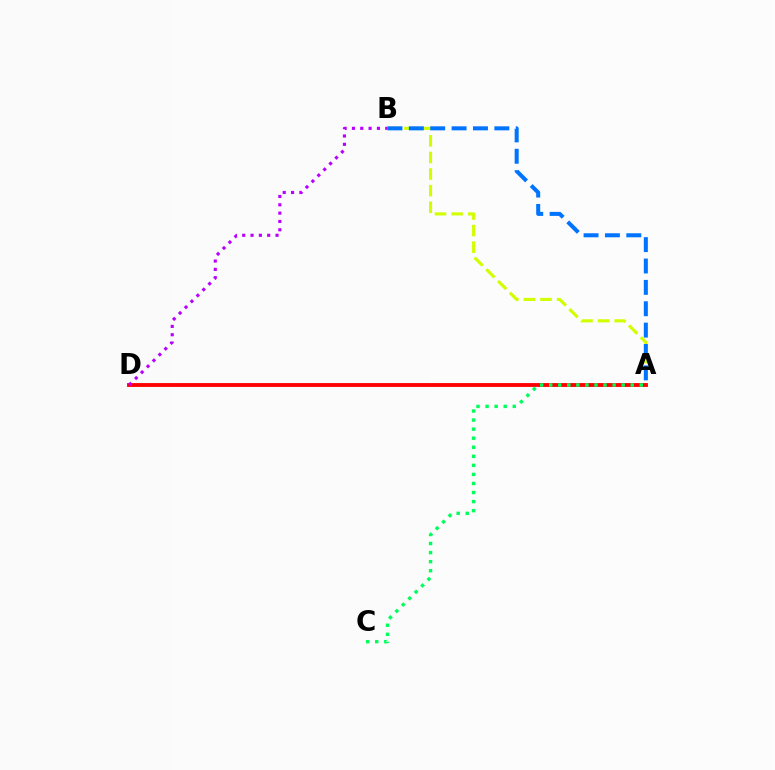{('A', 'D'): [{'color': '#ff0000', 'line_style': 'solid', 'thickness': 2.77}], ('A', 'C'): [{'color': '#00ff5c', 'line_style': 'dotted', 'thickness': 2.46}], ('A', 'B'): [{'color': '#d1ff00', 'line_style': 'dashed', 'thickness': 2.25}, {'color': '#0074ff', 'line_style': 'dashed', 'thickness': 2.9}], ('B', 'D'): [{'color': '#b900ff', 'line_style': 'dotted', 'thickness': 2.26}]}